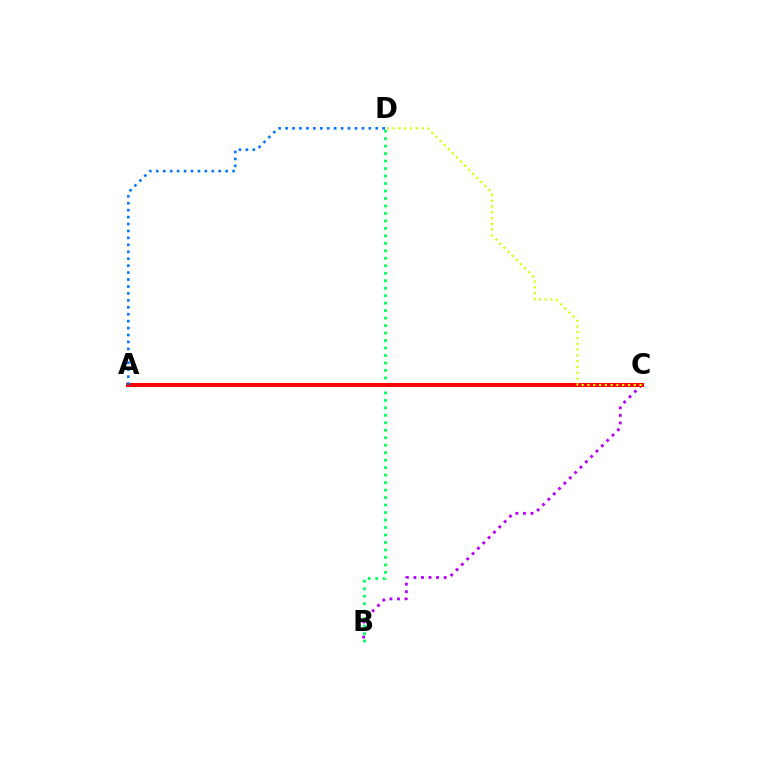{('B', 'C'): [{'color': '#b900ff', 'line_style': 'dotted', 'thickness': 2.05}], ('B', 'D'): [{'color': '#00ff5c', 'line_style': 'dotted', 'thickness': 2.03}], ('A', 'C'): [{'color': '#ff0000', 'line_style': 'solid', 'thickness': 2.88}], ('C', 'D'): [{'color': '#d1ff00', 'line_style': 'dotted', 'thickness': 1.57}], ('A', 'D'): [{'color': '#0074ff', 'line_style': 'dotted', 'thickness': 1.88}]}